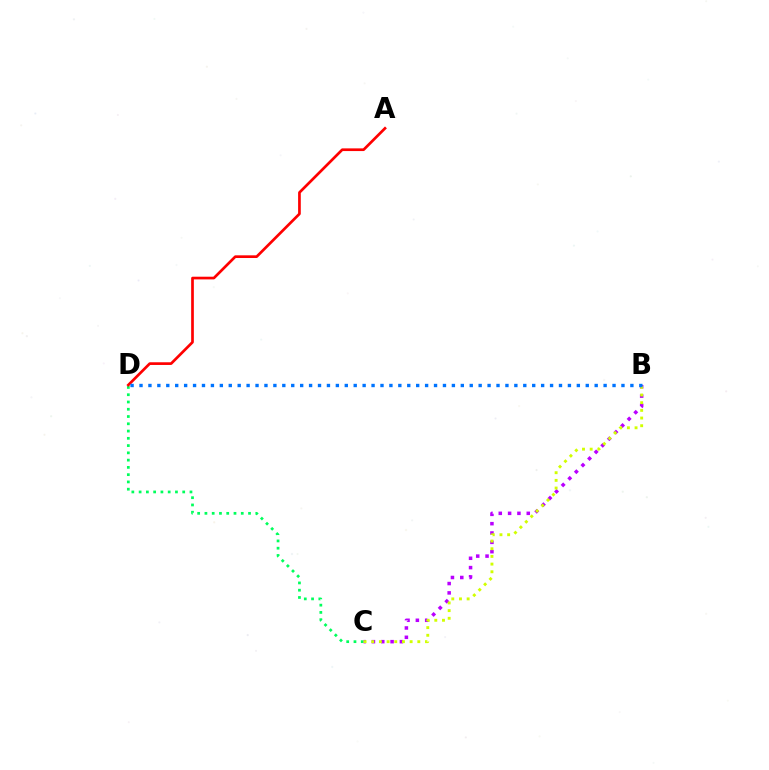{('C', 'D'): [{'color': '#00ff5c', 'line_style': 'dotted', 'thickness': 1.97}], ('B', 'C'): [{'color': '#b900ff', 'line_style': 'dotted', 'thickness': 2.54}, {'color': '#d1ff00', 'line_style': 'dotted', 'thickness': 2.09}], ('A', 'D'): [{'color': '#ff0000', 'line_style': 'solid', 'thickness': 1.94}], ('B', 'D'): [{'color': '#0074ff', 'line_style': 'dotted', 'thickness': 2.42}]}